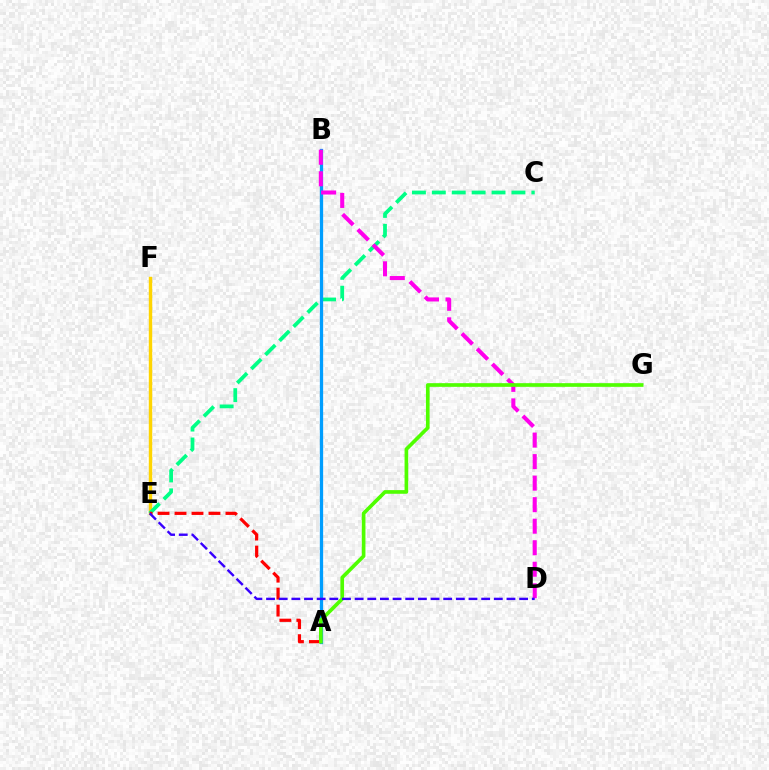{('E', 'F'): [{'color': '#ffd500', 'line_style': 'solid', 'thickness': 2.46}], ('C', 'E'): [{'color': '#00ff86', 'line_style': 'dashed', 'thickness': 2.7}], ('A', 'B'): [{'color': '#009eff', 'line_style': 'solid', 'thickness': 2.36}], ('B', 'D'): [{'color': '#ff00ed', 'line_style': 'dashed', 'thickness': 2.92}], ('A', 'E'): [{'color': '#ff0000', 'line_style': 'dashed', 'thickness': 2.31}], ('A', 'G'): [{'color': '#4fff00', 'line_style': 'solid', 'thickness': 2.64}], ('D', 'E'): [{'color': '#3700ff', 'line_style': 'dashed', 'thickness': 1.72}]}